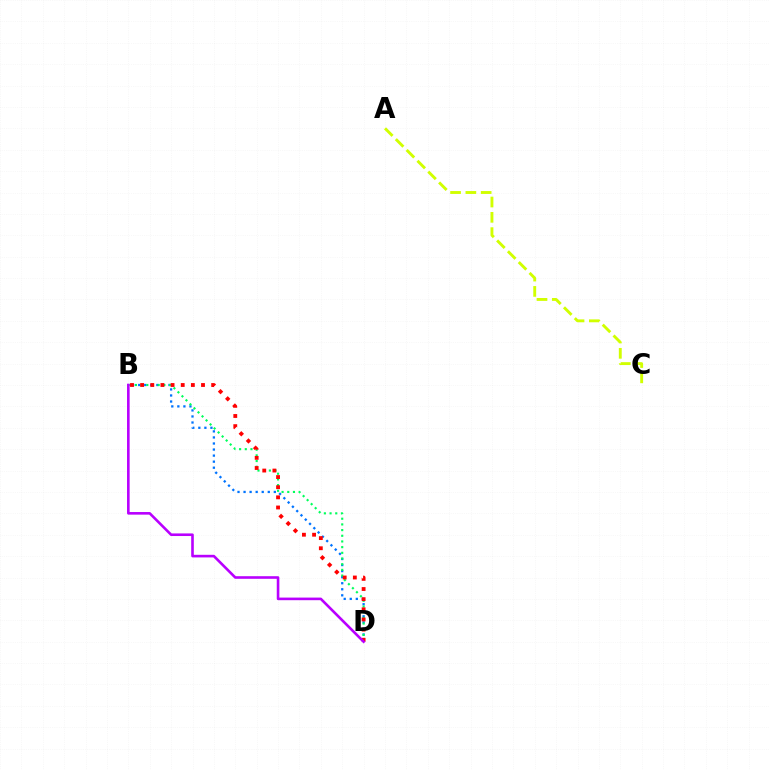{('B', 'D'): [{'color': '#0074ff', 'line_style': 'dotted', 'thickness': 1.64}, {'color': '#00ff5c', 'line_style': 'dotted', 'thickness': 1.54}, {'color': '#ff0000', 'line_style': 'dotted', 'thickness': 2.76}, {'color': '#b900ff', 'line_style': 'solid', 'thickness': 1.88}], ('A', 'C'): [{'color': '#d1ff00', 'line_style': 'dashed', 'thickness': 2.08}]}